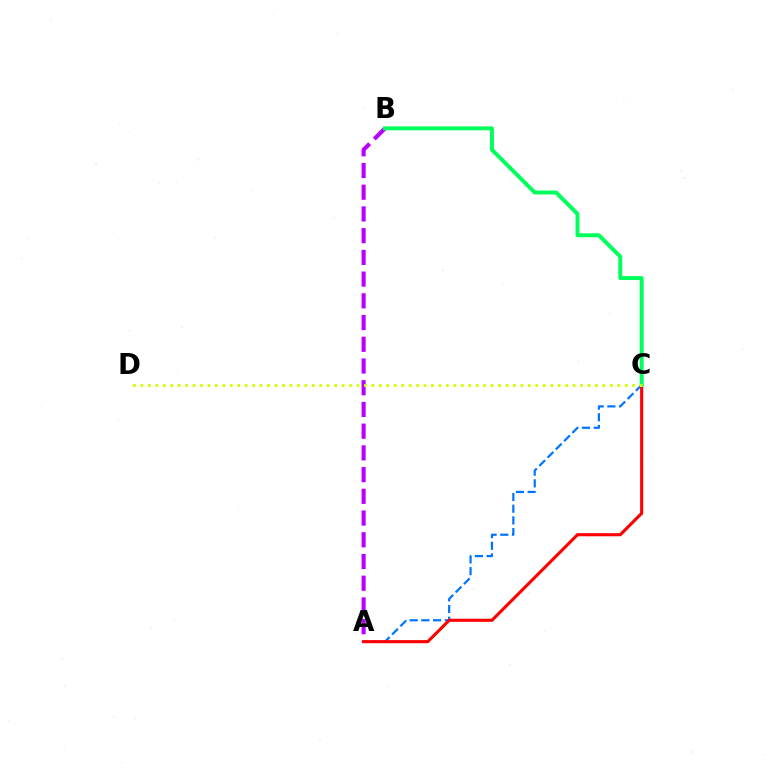{('A', 'B'): [{'color': '#b900ff', 'line_style': 'dashed', 'thickness': 2.95}], ('A', 'C'): [{'color': '#0074ff', 'line_style': 'dashed', 'thickness': 1.59}, {'color': '#ff0000', 'line_style': 'solid', 'thickness': 2.23}], ('B', 'C'): [{'color': '#00ff5c', 'line_style': 'solid', 'thickness': 2.84}], ('C', 'D'): [{'color': '#d1ff00', 'line_style': 'dotted', 'thickness': 2.02}]}